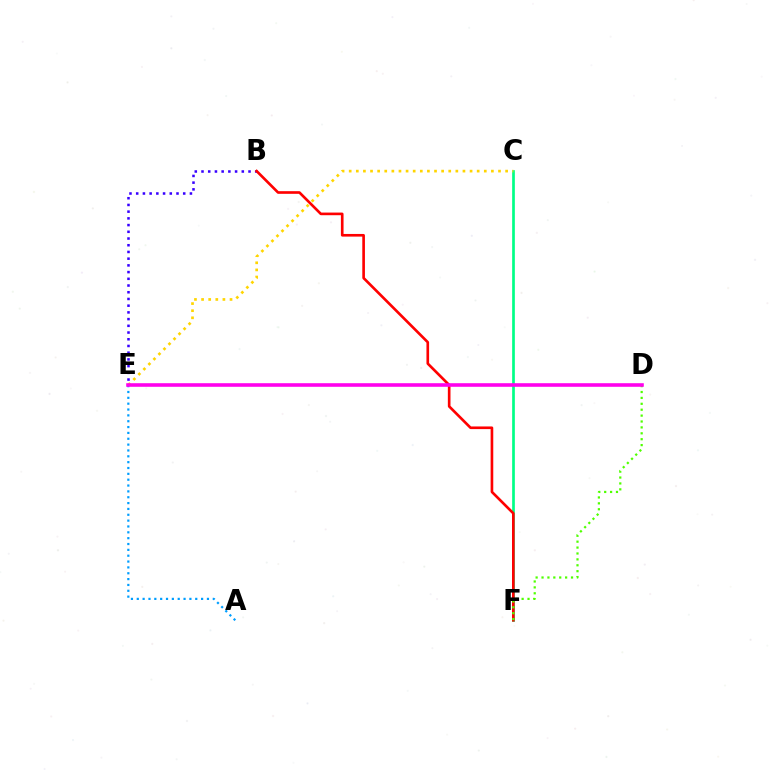{('B', 'E'): [{'color': '#3700ff', 'line_style': 'dotted', 'thickness': 1.82}], ('A', 'E'): [{'color': '#009eff', 'line_style': 'dotted', 'thickness': 1.59}], ('C', 'F'): [{'color': '#00ff86', 'line_style': 'solid', 'thickness': 1.94}], ('C', 'E'): [{'color': '#ffd500', 'line_style': 'dotted', 'thickness': 1.93}], ('B', 'F'): [{'color': '#ff0000', 'line_style': 'solid', 'thickness': 1.91}], ('D', 'F'): [{'color': '#4fff00', 'line_style': 'dotted', 'thickness': 1.6}], ('D', 'E'): [{'color': '#ff00ed', 'line_style': 'solid', 'thickness': 2.58}]}